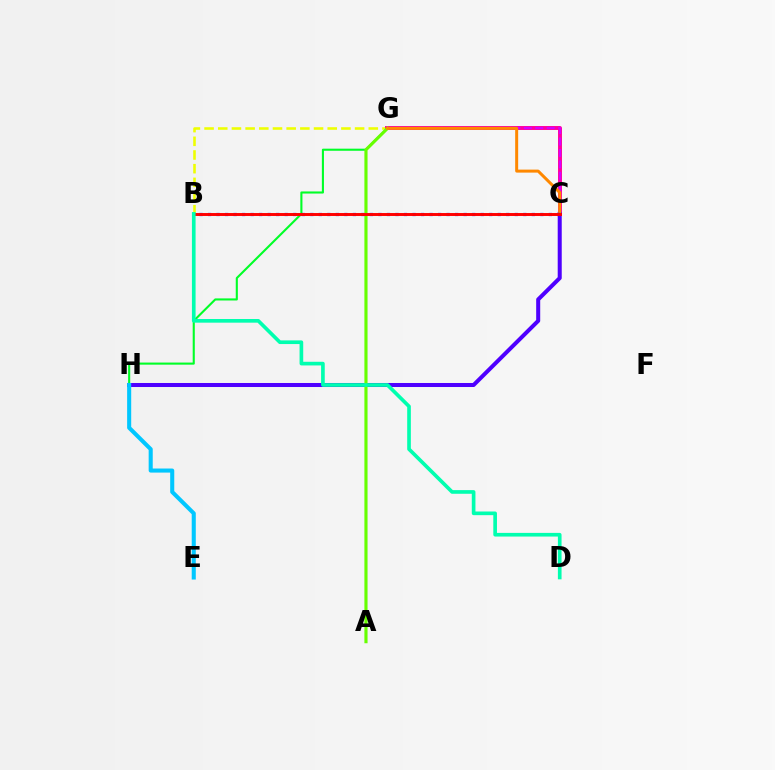{('B', 'G'): [{'color': '#eeff00', 'line_style': 'dashed', 'thickness': 1.86}], ('G', 'H'): [{'color': '#00ff27', 'line_style': 'solid', 'thickness': 1.51}], ('C', 'G'): [{'color': '#ff00a0', 'line_style': 'solid', 'thickness': 2.84}, {'color': '#d600ff', 'line_style': 'dashed', 'thickness': 1.55}, {'color': '#ff8800', 'line_style': 'solid', 'thickness': 2.16}], ('C', 'H'): [{'color': '#4f00ff', 'line_style': 'solid', 'thickness': 2.9}], ('E', 'H'): [{'color': '#00c7ff', 'line_style': 'solid', 'thickness': 2.93}], ('A', 'G'): [{'color': '#66ff00', 'line_style': 'solid', 'thickness': 2.26}], ('B', 'C'): [{'color': '#003fff', 'line_style': 'dotted', 'thickness': 2.32}, {'color': '#ff0000', 'line_style': 'solid', 'thickness': 2.12}], ('B', 'D'): [{'color': '#00ffaf', 'line_style': 'solid', 'thickness': 2.63}]}